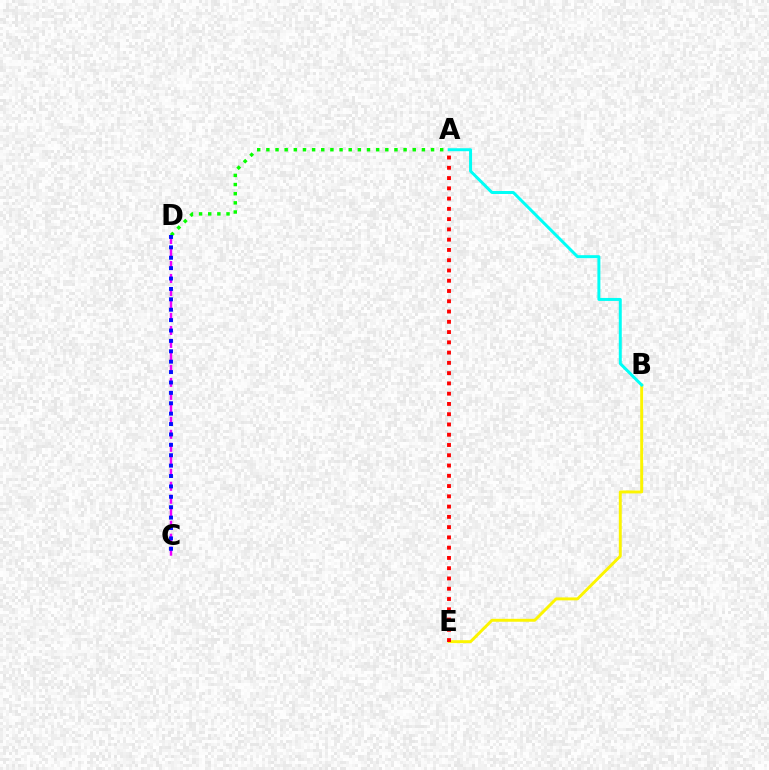{('A', 'D'): [{'color': '#08ff00', 'line_style': 'dotted', 'thickness': 2.49}], ('B', 'E'): [{'color': '#fcf500', 'line_style': 'solid', 'thickness': 2.11}], ('C', 'D'): [{'color': '#ee00ff', 'line_style': 'dashed', 'thickness': 1.76}, {'color': '#0010ff', 'line_style': 'dotted', 'thickness': 2.82}], ('A', 'E'): [{'color': '#ff0000', 'line_style': 'dotted', 'thickness': 2.79}], ('A', 'B'): [{'color': '#00fff6', 'line_style': 'solid', 'thickness': 2.14}]}